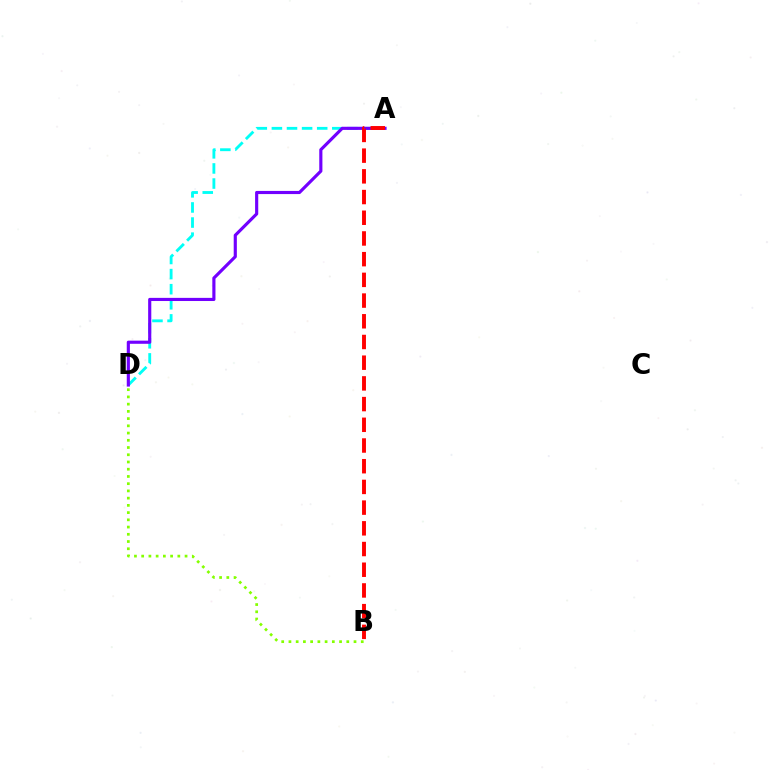{('A', 'D'): [{'color': '#00fff6', 'line_style': 'dashed', 'thickness': 2.05}, {'color': '#7200ff', 'line_style': 'solid', 'thickness': 2.26}], ('B', 'D'): [{'color': '#84ff00', 'line_style': 'dotted', 'thickness': 1.96}], ('A', 'B'): [{'color': '#ff0000', 'line_style': 'dashed', 'thickness': 2.81}]}